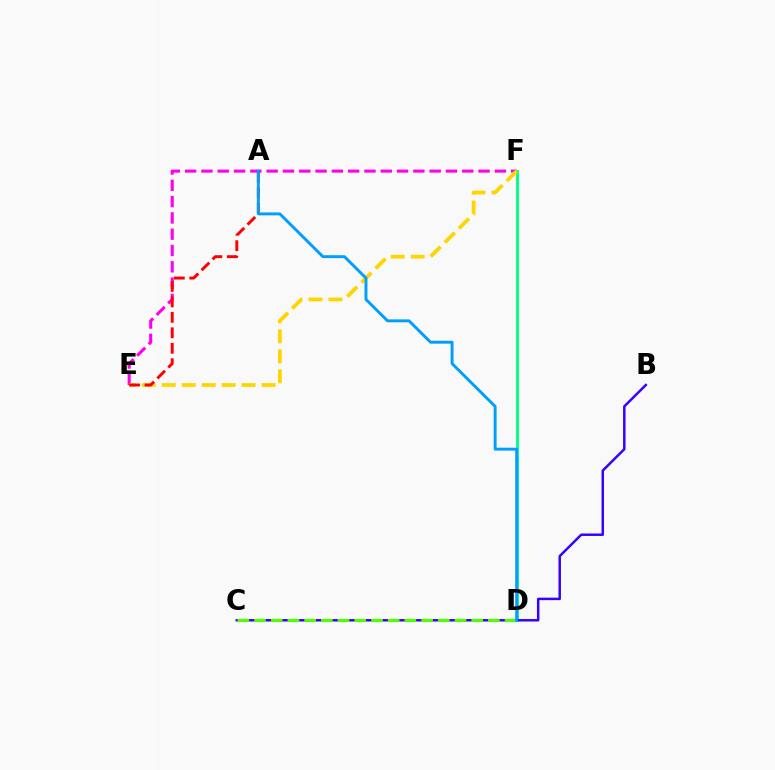{('E', 'F'): [{'color': '#ff00ed', 'line_style': 'dashed', 'thickness': 2.21}, {'color': '#ffd500', 'line_style': 'dashed', 'thickness': 2.71}], ('D', 'F'): [{'color': '#00ff86', 'line_style': 'solid', 'thickness': 2.09}], ('B', 'C'): [{'color': '#3700ff', 'line_style': 'solid', 'thickness': 1.78}], ('A', 'E'): [{'color': '#ff0000', 'line_style': 'dashed', 'thickness': 2.1}], ('C', 'D'): [{'color': '#4fff00', 'line_style': 'dashed', 'thickness': 2.27}], ('A', 'D'): [{'color': '#009eff', 'line_style': 'solid', 'thickness': 2.1}]}